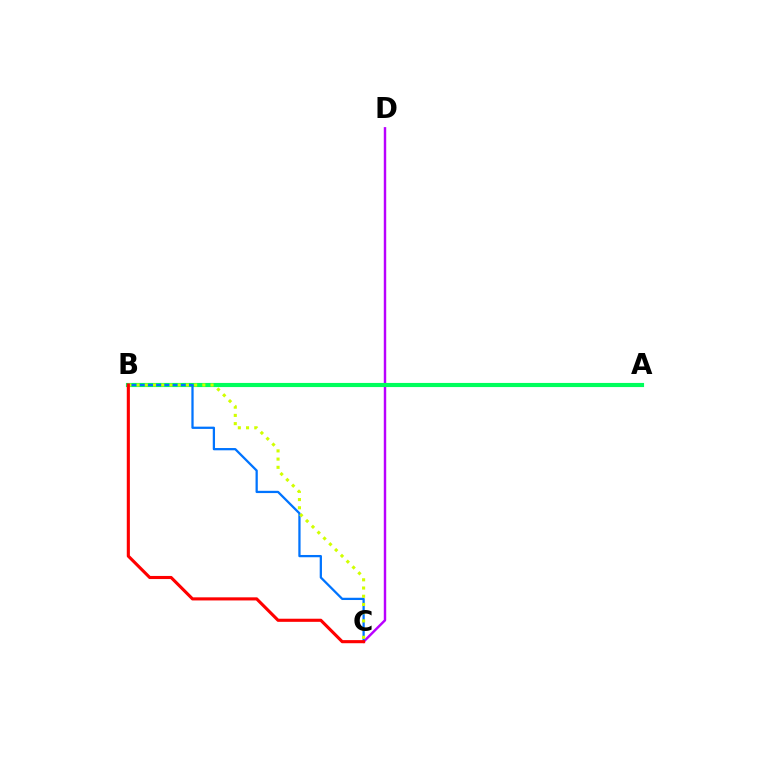{('C', 'D'): [{'color': '#b900ff', 'line_style': 'solid', 'thickness': 1.75}], ('A', 'B'): [{'color': '#00ff5c', 'line_style': 'solid', 'thickness': 2.98}], ('B', 'C'): [{'color': '#0074ff', 'line_style': 'solid', 'thickness': 1.63}, {'color': '#d1ff00', 'line_style': 'dotted', 'thickness': 2.23}, {'color': '#ff0000', 'line_style': 'solid', 'thickness': 2.24}]}